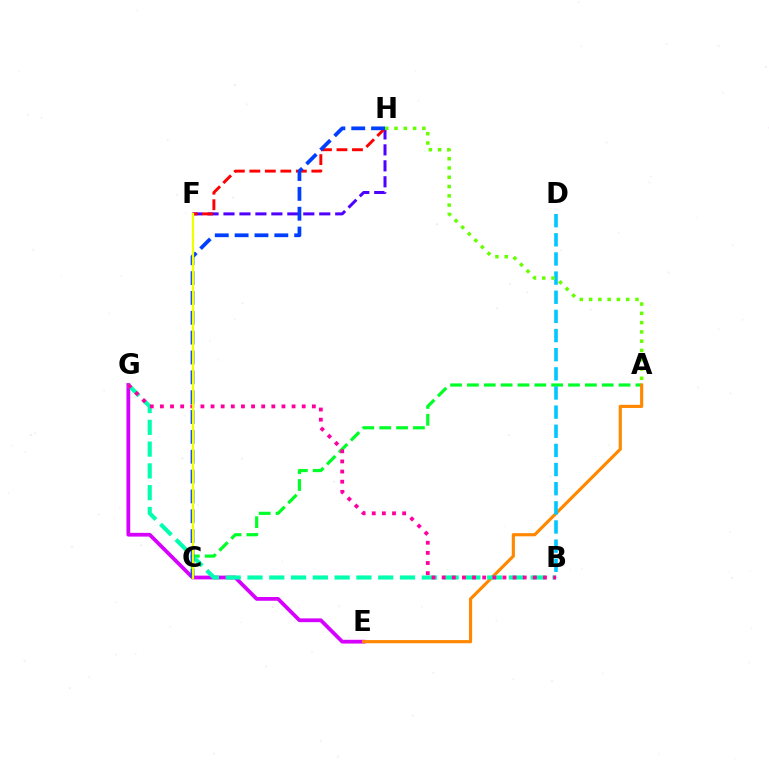{('F', 'H'): [{'color': '#4f00ff', 'line_style': 'dashed', 'thickness': 2.17}, {'color': '#ff0000', 'line_style': 'dashed', 'thickness': 2.11}], ('E', 'G'): [{'color': '#d600ff', 'line_style': 'solid', 'thickness': 2.71}], ('A', 'C'): [{'color': '#00ff27', 'line_style': 'dashed', 'thickness': 2.29}], ('A', 'E'): [{'color': '#ff8800', 'line_style': 'solid', 'thickness': 2.27}], ('B', 'D'): [{'color': '#00c7ff', 'line_style': 'dashed', 'thickness': 2.6}], ('B', 'G'): [{'color': '#00ffaf', 'line_style': 'dashed', 'thickness': 2.96}, {'color': '#ff00a0', 'line_style': 'dotted', 'thickness': 2.75}], ('C', 'H'): [{'color': '#003fff', 'line_style': 'dashed', 'thickness': 2.7}], ('C', 'F'): [{'color': '#eeff00', 'line_style': 'solid', 'thickness': 1.64}], ('A', 'H'): [{'color': '#66ff00', 'line_style': 'dotted', 'thickness': 2.52}]}